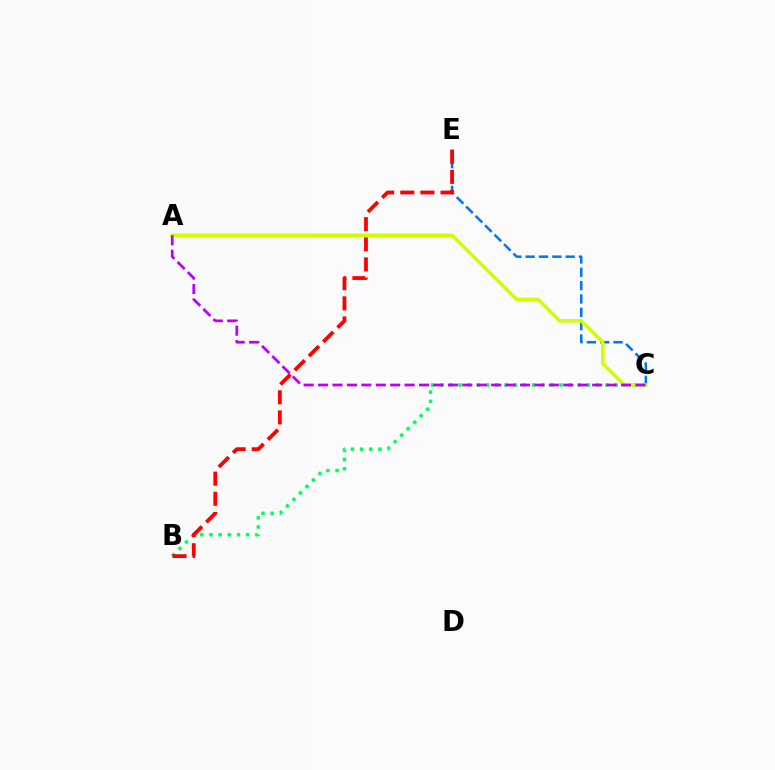{('B', 'C'): [{'color': '#00ff5c', 'line_style': 'dotted', 'thickness': 2.49}], ('C', 'E'): [{'color': '#0074ff', 'line_style': 'dashed', 'thickness': 1.81}], ('B', 'E'): [{'color': '#ff0000', 'line_style': 'dashed', 'thickness': 2.74}], ('A', 'C'): [{'color': '#d1ff00', 'line_style': 'solid', 'thickness': 2.6}, {'color': '#b900ff', 'line_style': 'dashed', 'thickness': 1.96}]}